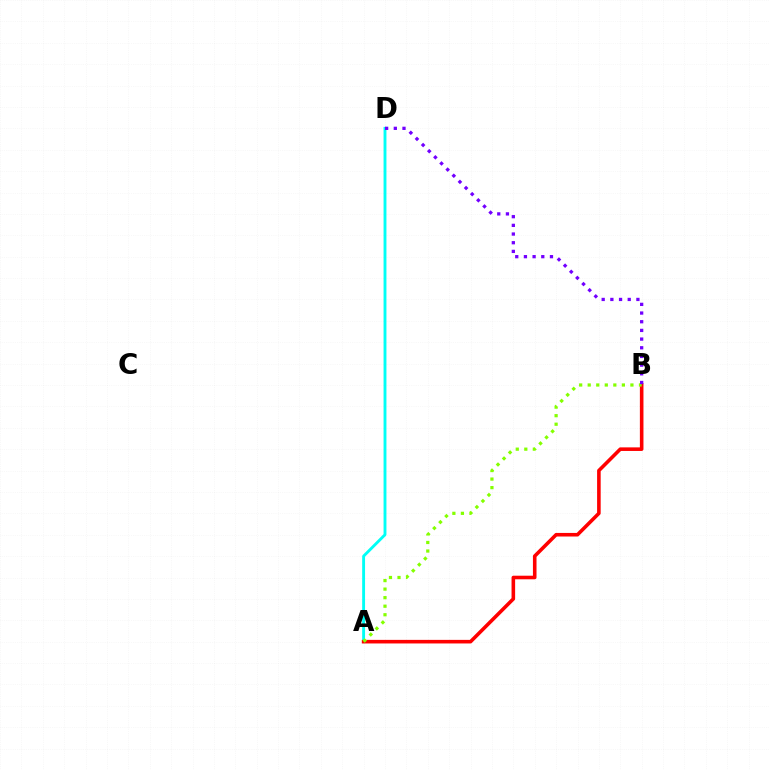{('A', 'D'): [{'color': '#00fff6', 'line_style': 'solid', 'thickness': 2.08}], ('A', 'B'): [{'color': '#ff0000', 'line_style': 'solid', 'thickness': 2.58}, {'color': '#84ff00', 'line_style': 'dotted', 'thickness': 2.32}], ('B', 'D'): [{'color': '#7200ff', 'line_style': 'dotted', 'thickness': 2.36}]}